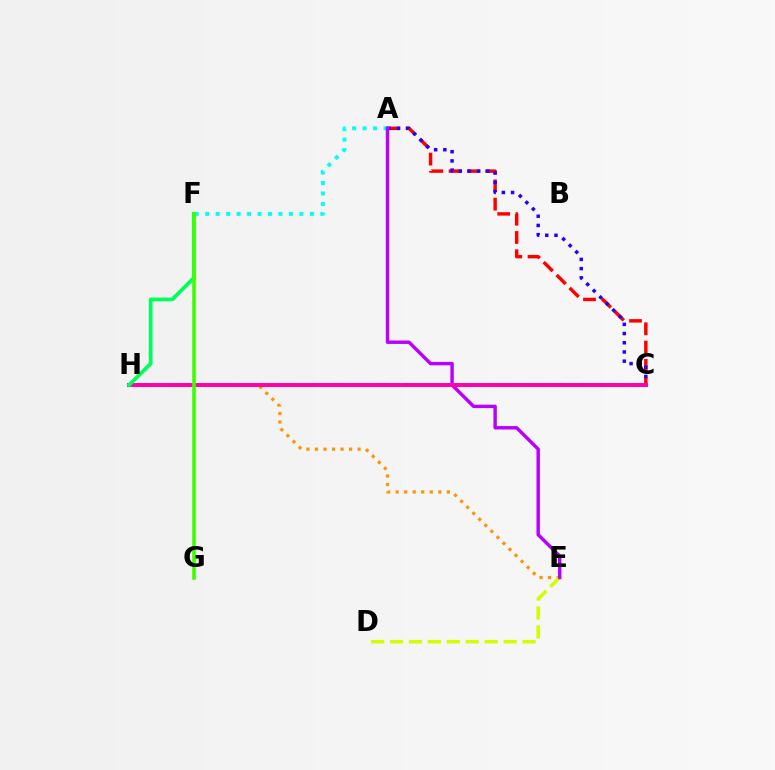{('A', 'C'): [{'color': '#ff0000', 'line_style': 'dashed', 'thickness': 2.48}, {'color': '#2500ff', 'line_style': 'dotted', 'thickness': 2.5}], ('E', 'H'): [{'color': '#ff9400', 'line_style': 'dotted', 'thickness': 2.32}], ('A', 'F'): [{'color': '#00fff6', 'line_style': 'dotted', 'thickness': 2.85}], ('C', 'H'): [{'color': '#0074ff', 'line_style': 'dotted', 'thickness': 2.8}, {'color': '#ff00ac', 'line_style': 'solid', 'thickness': 2.83}], ('D', 'E'): [{'color': '#d1ff00', 'line_style': 'dashed', 'thickness': 2.57}], ('A', 'E'): [{'color': '#b900ff', 'line_style': 'solid', 'thickness': 2.47}], ('F', 'H'): [{'color': '#00ff5c', 'line_style': 'solid', 'thickness': 2.71}], ('F', 'G'): [{'color': '#3dff00', 'line_style': 'solid', 'thickness': 2.58}]}